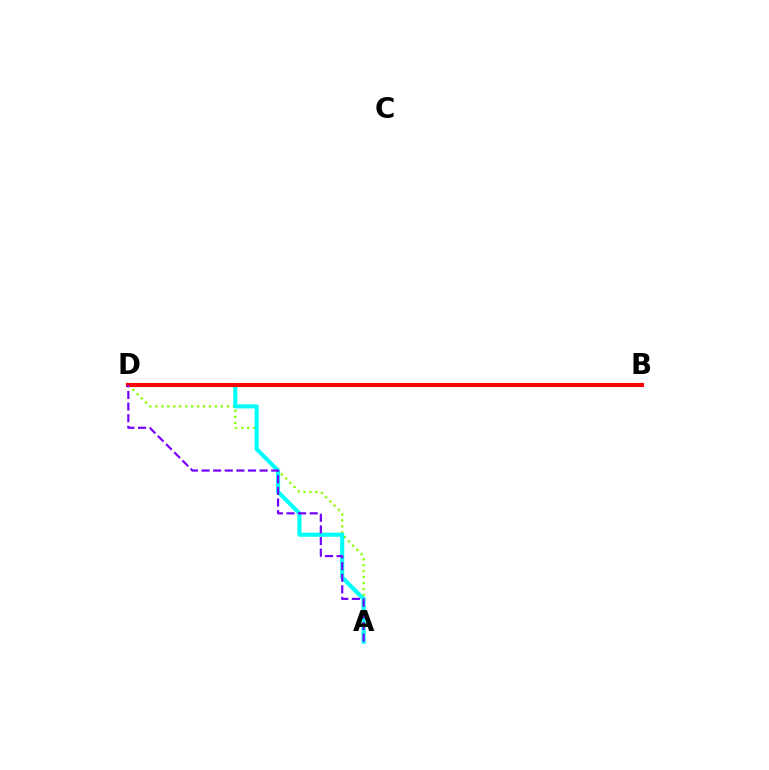{('A', 'D'): [{'color': '#84ff00', 'line_style': 'dotted', 'thickness': 1.62}, {'color': '#00fff6', 'line_style': 'solid', 'thickness': 2.94}, {'color': '#7200ff', 'line_style': 'dashed', 'thickness': 1.58}], ('B', 'D'): [{'color': '#ff0000', 'line_style': 'solid', 'thickness': 2.95}]}